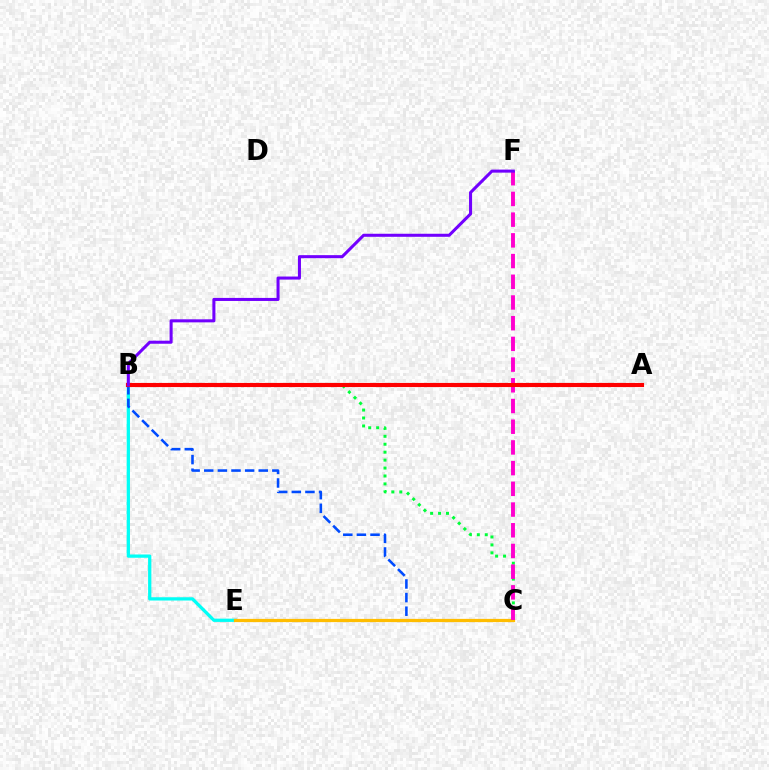{('B', 'E'): [{'color': '#00fff6', 'line_style': 'solid', 'thickness': 2.35}], ('C', 'E'): [{'color': '#84ff00', 'line_style': 'solid', 'thickness': 2.08}, {'color': '#ffbd00', 'line_style': 'solid', 'thickness': 2.32}], ('B', 'C'): [{'color': '#004bff', 'line_style': 'dashed', 'thickness': 1.85}, {'color': '#00ff39', 'line_style': 'dotted', 'thickness': 2.16}], ('C', 'F'): [{'color': '#ff00cf', 'line_style': 'dashed', 'thickness': 2.81}], ('A', 'B'): [{'color': '#ff0000', 'line_style': 'solid', 'thickness': 2.97}], ('B', 'F'): [{'color': '#7200ff', 'line_style': 'solid', 'thickness': 2.19}]}